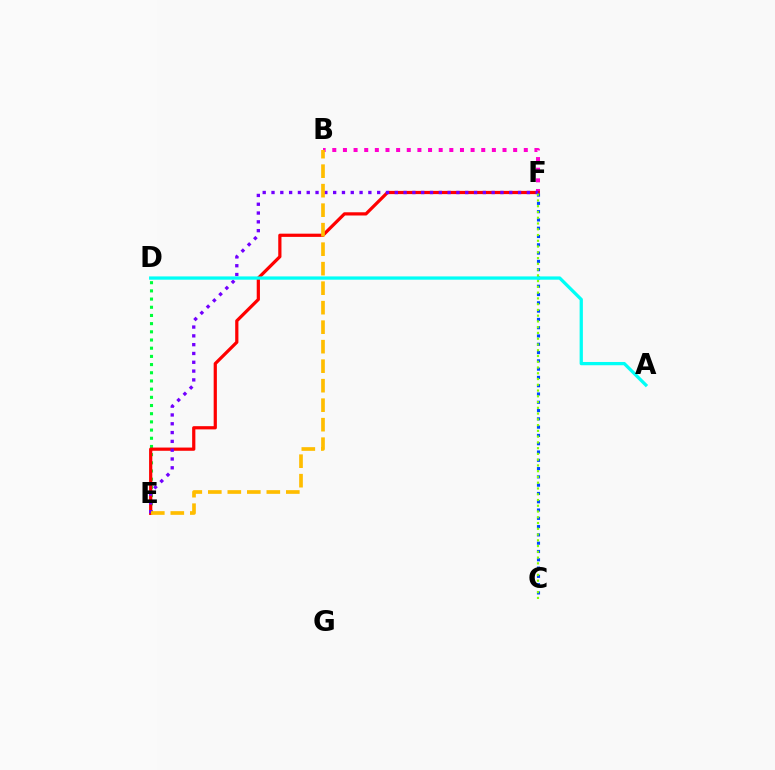{('D', 'E'): [{'color': '#00ff39', 'line_style': 'dotted', 'thickness': 2.22}], ('B', 'F'): [{'color': '#ff00cf', 'line_style': 'dotted', 'thickness': 2.89}], ('E', 'F'): [{'color': '#ff0000', 'line_style': 'solid', 'thickness': 2.32}, {'color': '#7200ff', 'line_style': 'dotted', 'thickness': 2.39}], ('C', 'F'): [{'color': '#004bff', 'line_style': 'dotted', 'thickness': 2.25}, {'color': '#84ff00', 'line_style': 'dotted', 'thickness': 1.57}], ('A', 'D'): [{'color': '#00fff6', 'line_style': 'solid', 'thickness': 2.36}], ('B', 'E'): [{'color': '#ffbd00', 'line_style': 'dashed', 'thickness': 2.65}]}